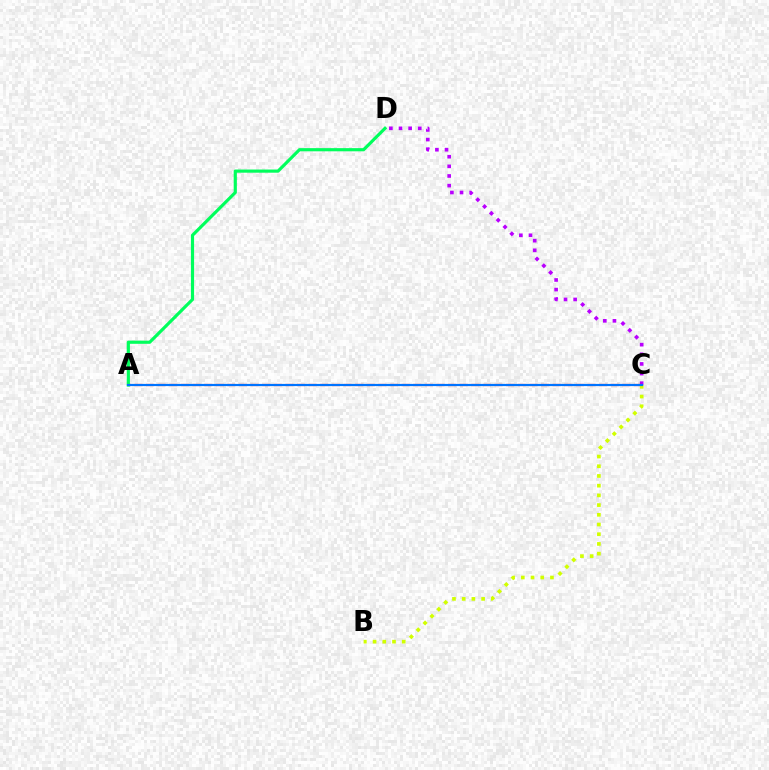{('C', 'D'): [{'color': '#b900ff', 'line_style': 'dotted', 'thickness': 2.62}], ('A', 'C'): [{'color': '#ff0000', 'line_style': 'dashed', 'thickness': 1.58}, {'color': '#0074ff', 'line_style': 'solid', 'thickness': 1.57}], ('A', 'D'): [{'color': '#00ff5c', 'line_style': 'solid', 'thickness': 2.28}], ('B', 'C'): [{'color': '#d1ff00', 'line_style': 'dotted', 'thickness': 2.64}]}